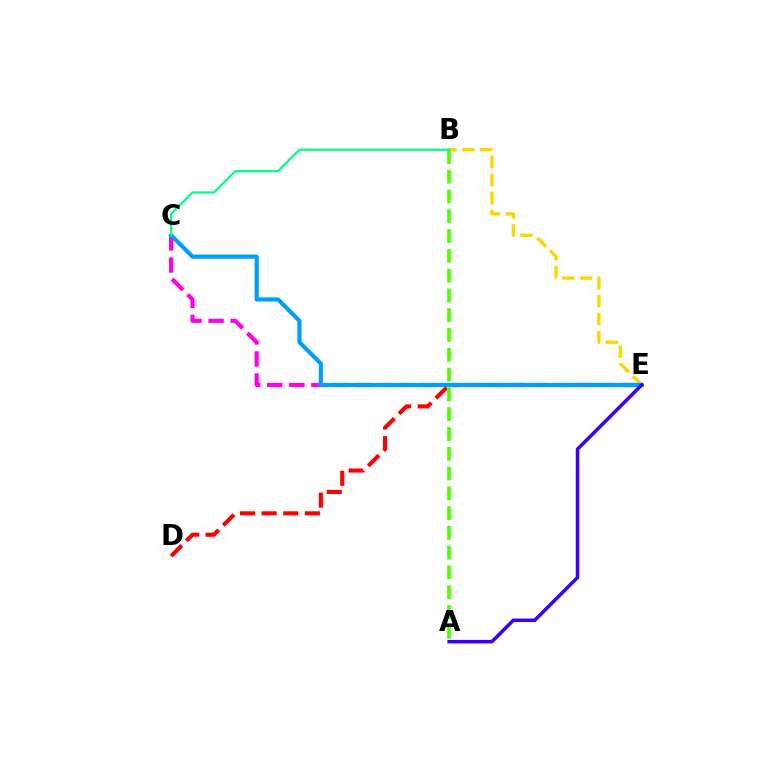{('B', 'E'): [{'color': '#ffd500', 'line_style': 'dashed', 'thickness': 2.44}], ('D', 'E'): [{'color': '#ff0000', 'line_style': 'dashed', 'thickness': 2.94}], ('C', 'E'): [{'color': '#ff00ed', 'line_style': 'dashed', 'thickness': 3.0}, {'color': '#009eff', 'line_style': 'solid', 'thickness': 3.0}], ('A', 'B'): [{'color': '#4fff00', 'line_style': 'dashed', 'thickness': 2.69}], ('A', 'E'): [{'color': '#3700ff', 'line_style': 'solid', 'thickness': 2.54}], ('B', 'C'): [{'color': '#00ff86', 'line_style': 'solid', 'thickness': 1.61}]}